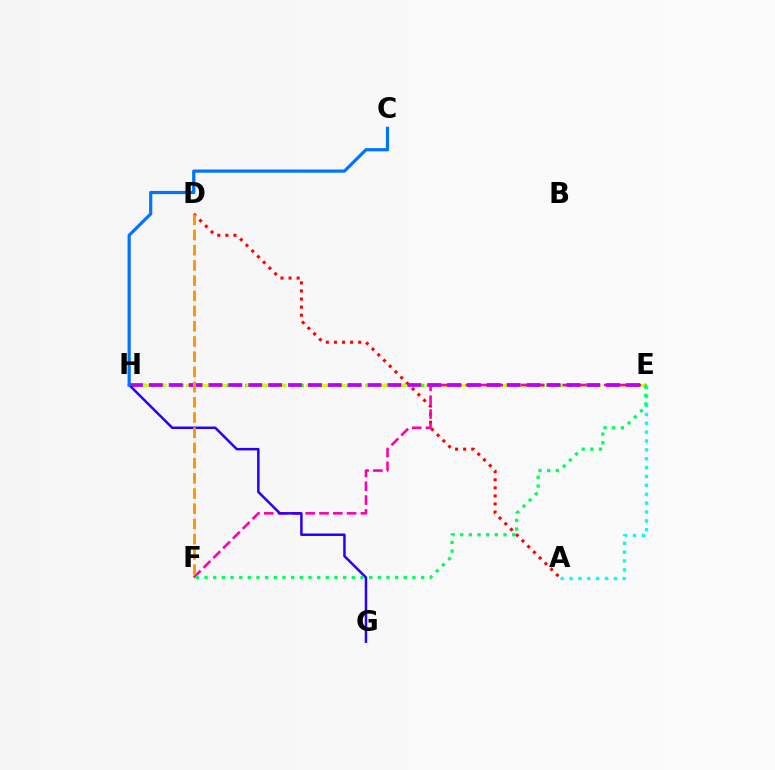{('A', 'D'): [{'color': '#ff0000', 'line_style': 'dotted', 'thickness': 2.2}], ('E', 'H'): [{'color': '#3dff00', 'line_style': 'dotted', 'thickness': 2.52}, {'color': '#d1ff00', 'line_style': 'dashed', 'thickness': 2.04}, {'color': '#b900ff', 'line_style': 'dashed', 'thickness': 2.7}], ('E', 'F'): [{'color': '#ff00ac', 'line_style': 'dashed', 'thickness': 1.88}, {'color': '#00ff5c', 'line_style': 'dotted', 'thickness': 2.35}], ('G', 'H'): [{'color': '#2500ff', 'line_style': 'solid', 'thickness': 1.79}], ('D', 'F'): [{'color': '#ff9400', 'line_style': 'dashed', 'thickness': 2.07}], ('A', 'E'): [{'color': '#00fff6', 'line_style': 'dotted', 'thickness': 2.41}], ('C', 'H'): [{'color': '#0074ff', 'line_style': 'solid', 'thickness': 2.3}]}